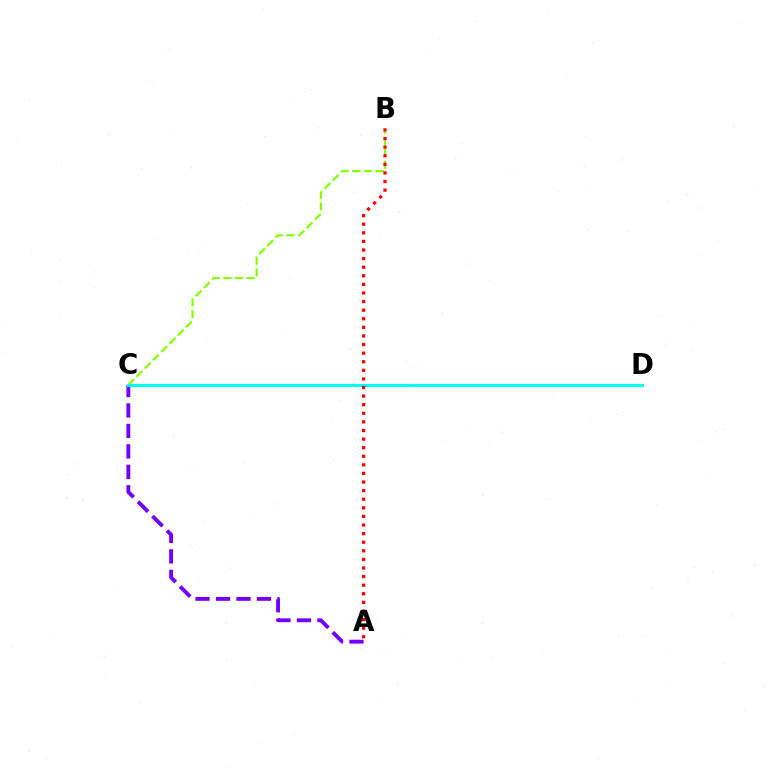{('A', 'C'): [{'color': '#7200ff', 'line_style': 'dashed', 'thickness': 2.78}], ('B', 'C'): [{'color': '#84ff00', 'line_style': 'dashed', 'thickness': 1.59}], ('C', 'D'): [{'color': '#00fff6', 'line_style': 'solid', 'thickness': 2.23}], ('A', 'B'): [{'color': '#ff0000', 'line_style': 'dotted', 'thickness': 2.33}]}